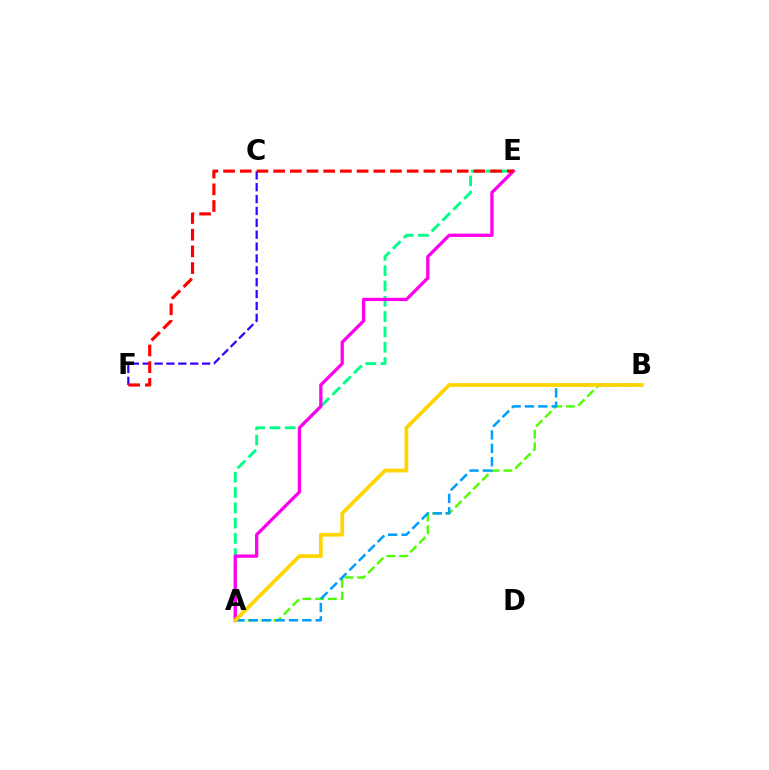{('A', 'B'): [{'color': '#4fff00', 'line_style': 'dashed', 'thickness': 1.72}, {'color': '#009eff', 'line_style': 'dashed', 'thickness': 1.82}, {'color': '#ffd500', 'line_style': 'solid', 'thickness': 2.69}], ('A', 'E'): [{'color': '#00ff86', 'line_style': 'dashed', 'thickness': 2.08}, {'color': '#ff00ed', 'line_style': 'solid', 'thickness': 2.36}], ('C', 'F'): [{'color': '#3700ff', 'line_style': 'dashed', 'thickness': 1.61}], ('E', 'F'): [{'color': '#ff0000', 'line_style': 'dashed', 'thickness': 2.27}]}